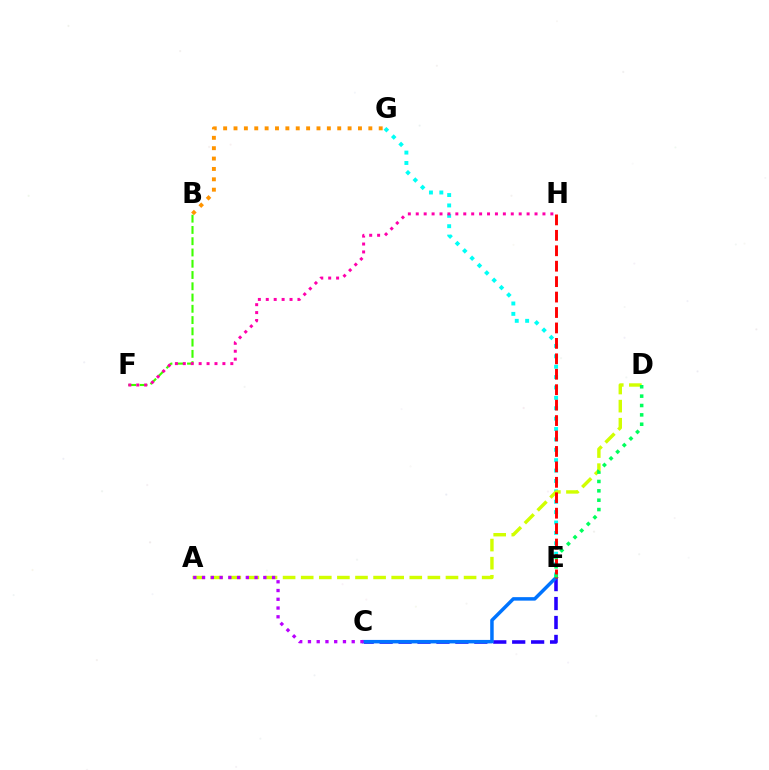{('B', 'F'): [{'color': '#3dff00', 'line_style': 'dashed', 'thickness': 1.53}], ('C', 'E'): [{'color': '#2500ff', 'line_style': 'dashed', 'thickness': 2.57}, {'color': '#0074ff', 'line_style': 'solid', 'thickness': 2.51}], ('E', 'G'): [{'color': '#00fff6', 'line_style': 'dotted', 'thickness': 2.82}], ('A', 'D'): [{'color': '#d1ff00', 'line_style': 'dashed', 'thickness': 2.46}], ('E', 'H'): [{'color': '#ff0000', 'line_style': 'dashed', 'thickness': 2.1}], ('F', 'H'): [{'color': '#ff00ac', 'line_style': 'dotted', 'thickness': 2.15}], ('A', 'C'): [{'color': '#b900ff', 'line_style': 'dotted', 'thickness': 2.38}], ('D', 'E'): [{'color': '#00ff5c', 'line_style': 'dotted', 'thickness': 2.55}], ('B', 'G'): [{'color': '#ff9400', 'line_style': 'dotted', 'thickness': 2.82}]}